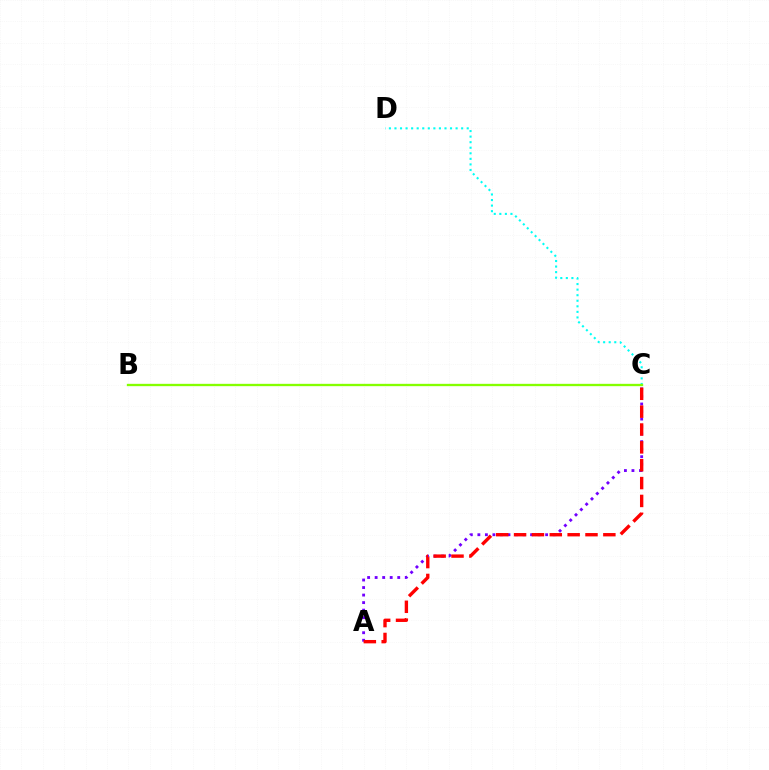{('A', 'C'): [{'color': '#7200ff', 'line_style': 'dotted', 'thickness': 2.05}, {'color': '#ff0000', 'line_style': 'dashed', 'thickness': 2.43}], ('C', 'D'): [{'color': '#00fff6', 'line_style': 'dotted', 'thickness': 1.51}], ('B', 'C'): [{'color': '#84ff00', 'line_style': 'solid', 'thickness': 1.68}]}